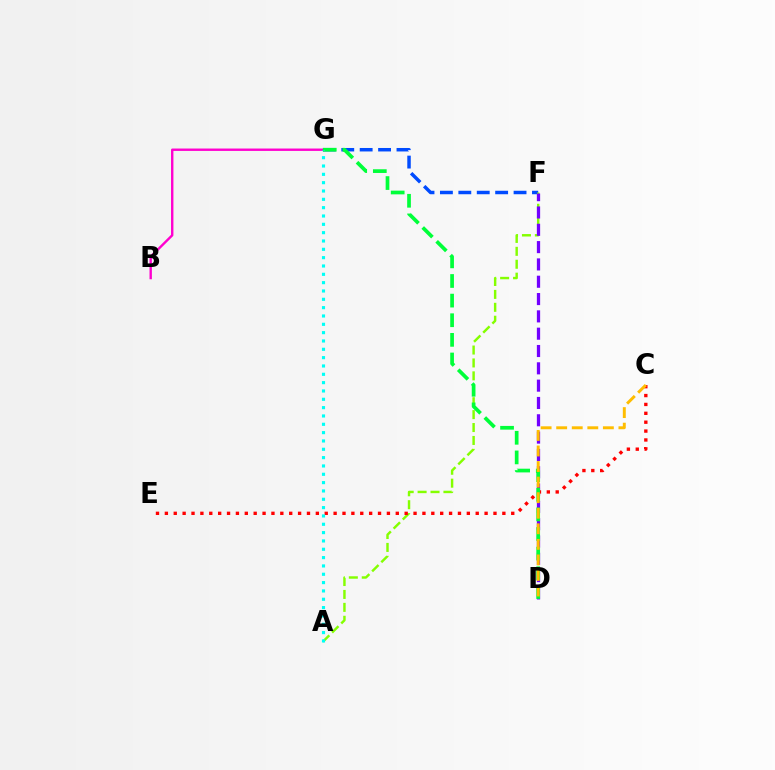{('B', 'G'): [{'color': '#ff00cf', 'line_style': 'solid', 'thickness': 1.72}], ('F', 'G'): [{'color': '#004bff', 'line_style': 'dashed', 'thickness': 2.5}], ('A', 'F'): [{'color': '#84ff00', 'line_style': 'dashed', 'thickness': 1.75}], ('D', 'F'): [{'color': '#7200ff', 'line_style': 'dashed', 'thickness': 2.35}], ('C', 'E'): [{'color': '#ff0000', 'line_style': 'dotted', 'thickness': 2.41}], ('D', 'G'): [{'color': '#00ff39', 'line_style': 'dashed', 'thickness': 2.67}], ('A', 'G'): [{'color': '#00fff6', 'line_style': 'dotted', 'thickness': 2.26}], ('C', 'D'): [{'color': '#ffbd00', 'line_style': 'dashed', 'thickness': 2.11}]}